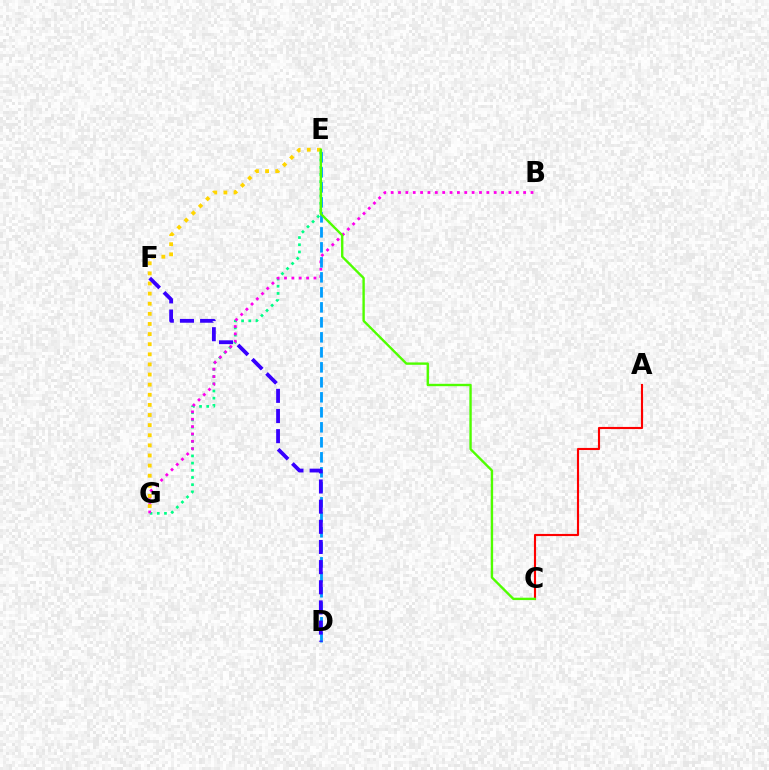{('E', 'G'): [{'color': '#00ff86', 'line_style': 'dotted', 'thickness': 1.95}, {'color': '#ffd500', 'line_style': 'dotted', 'thickness': 2.75}], ('A', 'C'): [{'color': '#ff0000', 'line_style': 'solid', 'thickness': 1.53}], ('B', 'G'): [{'color': '#ff00ed', 'line_style': 'dotted', 'thickness': 2.0}], ('D', 'E'): [{'color': '#009eff', 'line_style': 'dashed', 'thickness': 2.04}], ('C', 'E'): [{'color': '#4fff00', 'line_style': 'solid', 'thickness': 1.71}], ('D', 'F'): [{'color': '#3700ff', 'line_style': 'dashed', 'thickness': 2.74}]}